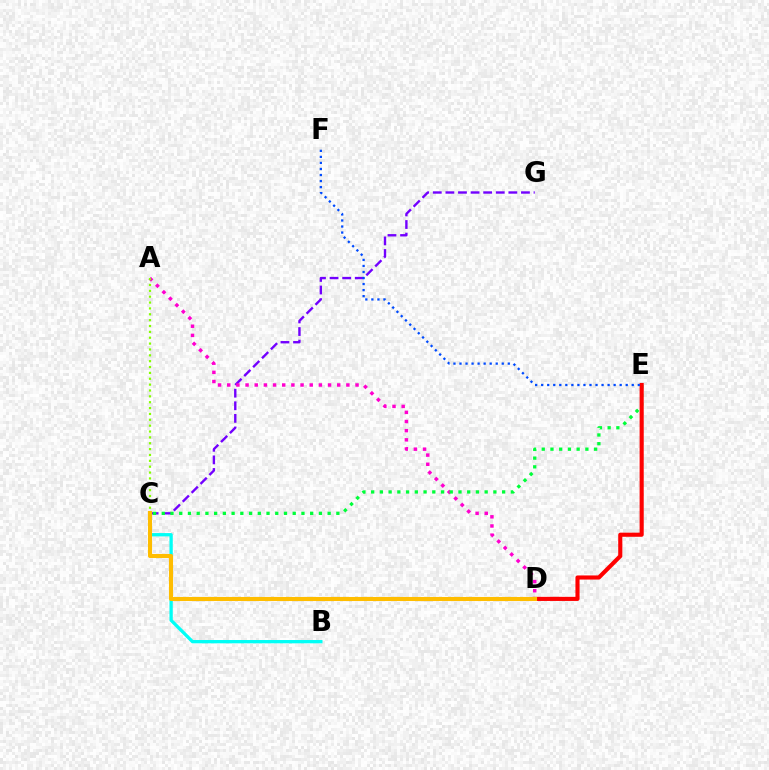{('C', 'G'): [{'color': '#7200ff', 'line_style': 'dashed', 'thickness': 1.71}], ('B', 'C'): [{'color': '#00fff6', 'line_style': 'solid', 'thickness': 2.37}], ('A', 'D'): [{'color': '#ff00cf', 'line_style': 'dotted', 'thickness': 2.49}], ('C', 'E'): [{'color': '#00ff39', 'line_style': 'dotted', 'thickness': 2.37}], ('D', 'E'): [{'color': '#ff0000', 'line_style': 'solid', 'thickness': 2.97}], ('A', 'C'): [{'color': '#84ff00', 'line_style': 'dotted', 'thickness': 1.59}], ('C', 'D'): [{'color': '#ffbd00', 'line_style': 'solid', 'thickness': 2.93}], ('E', 'F'): [{'color': '#004bff', 'line_style': 'dotted', 'thickness': 1.64}]}